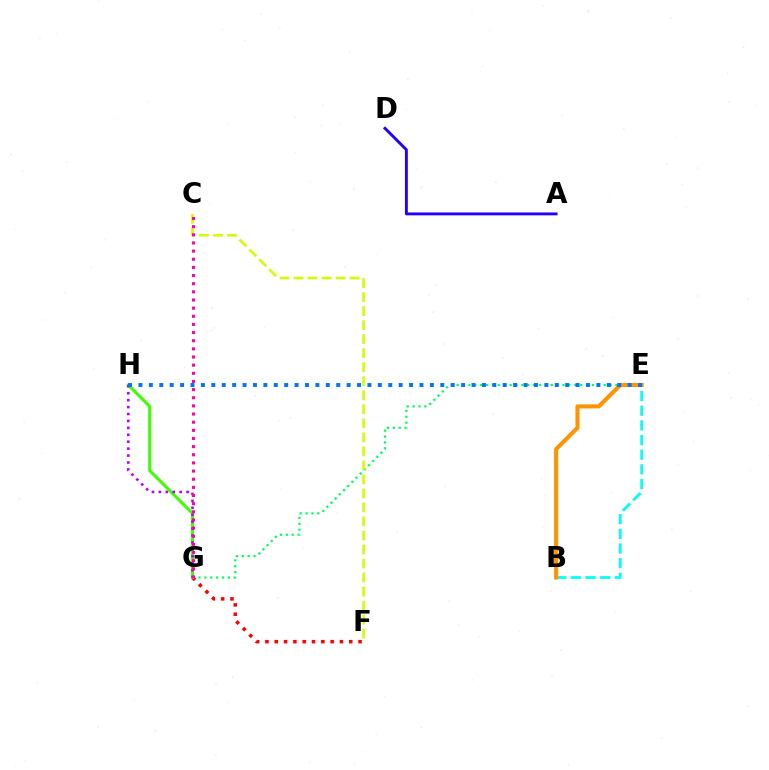{('E', 'G'): [{'color': '#00ff5c', 'line_style': 'dotted', 'thickness': 1.6}], ('A', 'D'): [{'color': '#2500ff', 'line_style': 'solid', 'thickness': 2.08}], ('B', 'E'): [{'color': '#00fff6', 'line_style': 'dashed', 'thickness': 1.99}, {'color': '#ff9400', 'line_style': 'solid', 'thickness': 2.93}], ('C', 'F'): [{'color': '#d1ff00', 'line_style': 'dashed', 'thickness': 1.91}], ('F', 'G'): [{'color': '#ff0000', 'line_style': 'dotted', 'thickness': 2.53}], ('G', 'H'): [{'color': '#3dff00', 'line_style': 'solid', 'thickness': 2.22}, {'color': '#b900ff', 'line_style': 'dotted', 'thickness': 1.88}], ('E', 'H'): [{'color': '#0074ff', 'line_style': 'dotted', 'thickness': 2.83}], ('C', 'G'): [{'color': '#ff00ac', 'line_style': 'dotted', 'thickness': 2.21}]}